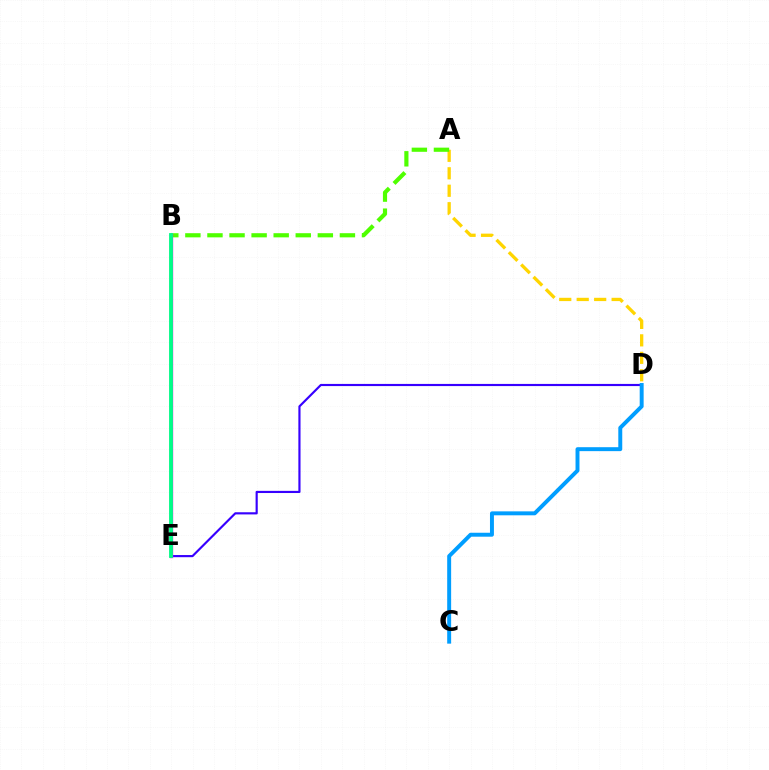{('D', 'E'): [{'color': '#3700ff', 'line_style': 'solid', 'thickness': 1.55}], ('A', 'D'): [{'color': '#ffd500', 'line_style': 'dashed', 'thickness': 2.37}], ('B', 'E'): [{'color': '#ff0000', 'line_style': 'dotted', 'thickness': 1.53}, {'color': '#ff00ed', 'line_style': 'solid', 'thickness': 2.42}, {'color': '#00ff86', 'line_style': 'solid', 'thickness': 2.75}], ('C', 'D'): [{'color': '#009eff', 'line_style': 'solid', 'thickness': 2.84}], ('A', 'B'): [{'color': '#4fff00', 'line_style': 'dashed', 'thickness': 3.0}]}